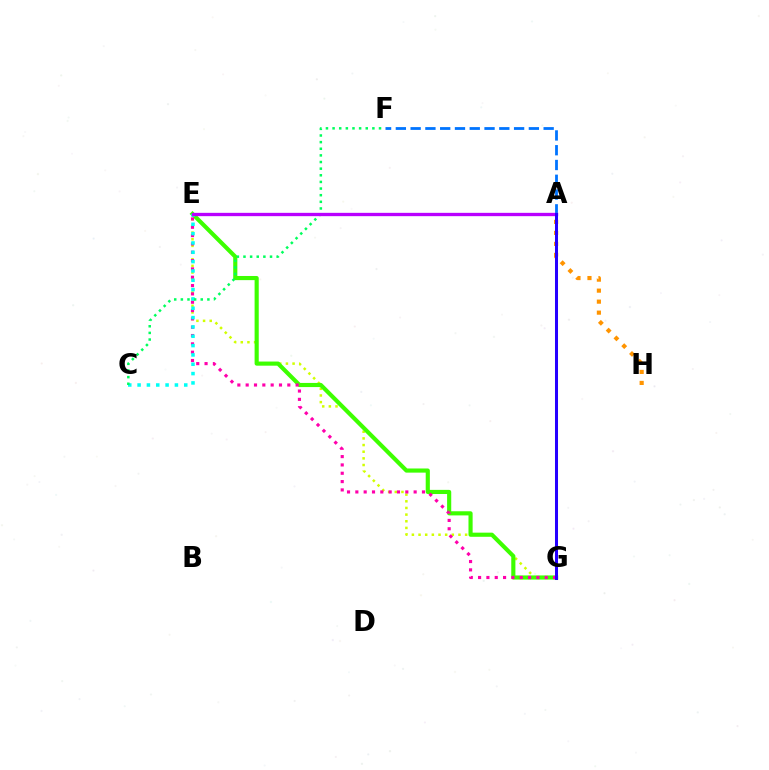{('E', 'G'): [{'color': '#d1ff00', 'line_style': 'dotted', 'thickness': 1.81}, {'color': '#3dff00', 'line_style': 'solid', 'thickness': 2.98}, {'color': '#ff00ac', 'line_style': 'dotted', 'thickness': 2.26}], ('C', 'E'): [{'color': '#00fff6', 'line_style': 'dotted', 'thickness': 2.54}], ('A', 'H'): [{'color': '#ff9400', 'line_style': 'dotted', 'thickness': 2.99}], ('A', 'G'): [{'color': '#ff0000', 'line_style': 'dashed', 'thickness': 2.14}, {'color': '#2500ff', 'line_style': 'solid', 'thickness': 2.18}], ('A', 'F'): [{'color': '#0074ff', 'line_style': 'dashed', 'thickness': 2.01}], ('C', 'F'): [{'color': '#00ff5c', 'line_style': 'dotted', 'thickness': 1.8}], ('A', 'E'): [{'color': '#b900ff', 'line_style': 'solid', 'thickness': 2.39}]}